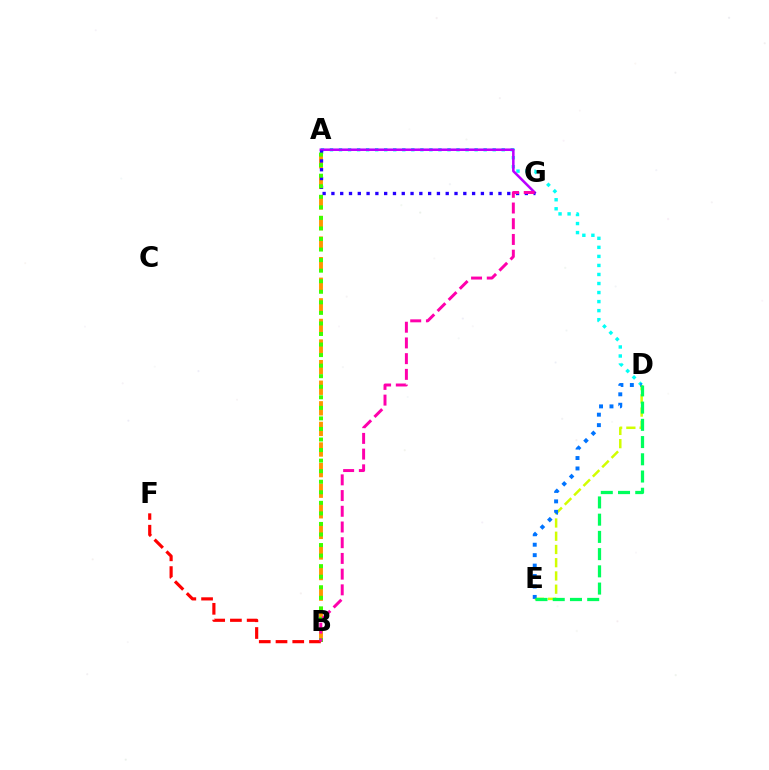{('A', 'B'): [{'color': '#ff9400', 'line_style': 'dashed', 'thickness': 2.8}, {'color': '#3dff00', 'line_style': 'dotted', 'thickness': 2.87}], ('A', 'D'): [{'color': '#00fff6', 'line_style': 'dotted', 'thickness': 2.46}], ('D', 'E'): [{'color': '#d1ff00', 'line_style': 'dashed', 'thickness': 1.8}, {'color': '#0074ff', 'line_style': 'dotted', 'thickness': 2.84}, {'color': '#00ff5c', 'line_style': 'dashed', 'thickness': 2.34}], ('A', 'G'): [{'color': '#b900ff', 'line_style': 'solid', 'thickness': 1.82}, {'color': '#2500ff', 'line_style': 'dotted', 'thickness': 2.39}], ('B', 'F'): [{'color': '#ff0000', 'line_style': 'dashed', 'thickness': 2.27}], ('B', 'G'): [{'color': '#ff00ac', 'line_style': 'dashed', 'thickness': 2.13}]}